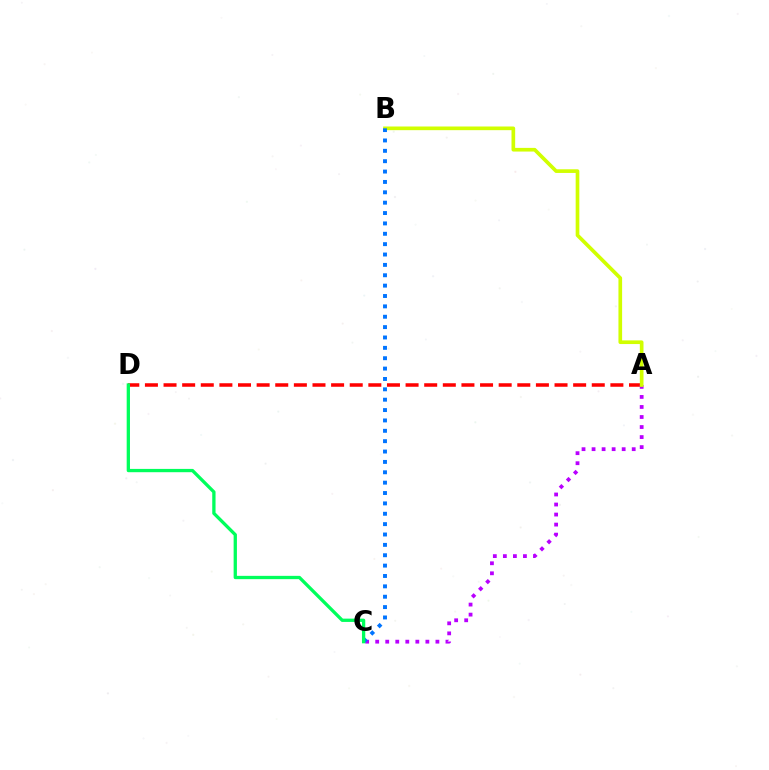{('A', 'D'): [{'color': '#ff0000', 'line_style': 'dashed', 'thickness': 2.53}], ('A', 'C'): [{'color': '#b900ff', 'line_style': 'dotted', 'thickness': 2.73}], ('A', 'B'): [{'color': '#d1ff00', 'line_style': 'solid', 'thickness': 2.64}], ('B', 'C'): [{'color': '#0074ff', 'line_style': 'dotted', 'thickness': 2.82}], ('C', 'D'): [{'color': '#00ff5c', 'line_style': 'solid', 'thickness': 2.37}]}